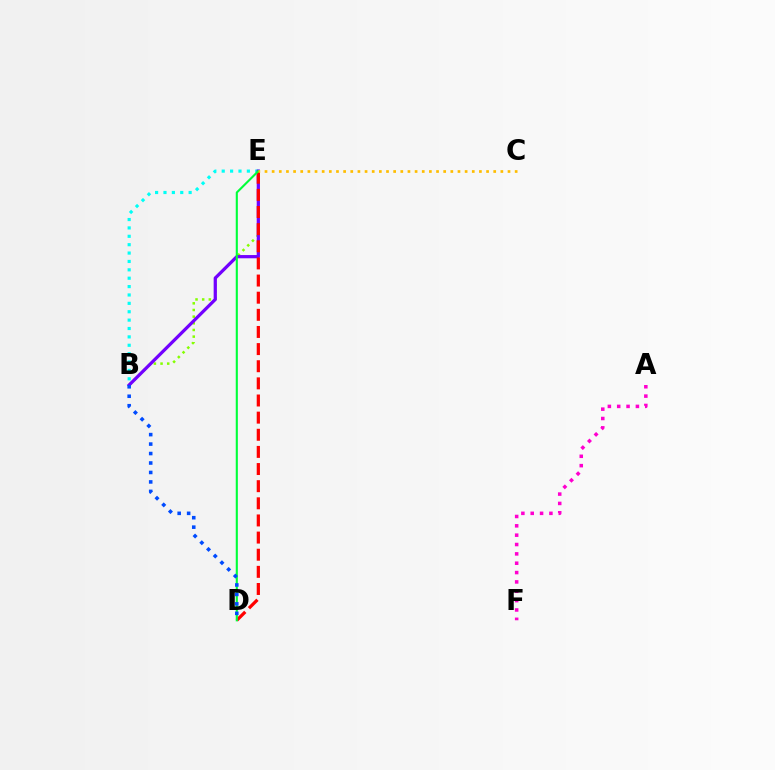{('B', 'E'): [{'color': '#84ff00', 'line_style': 'dotted', 'thickness': 1.81}, {'color': '#00fff6', 'line_style': 'dotted', 'thickness': 2.28}, {'color': '#7200ff', 'line_style': 'solid', 'thickness': 2.33}], ('A', 'F'): [{'color': '#ff00cf', 'line_style': 'dotted', 'thickness': 2.54}], ('D', 'E'): [{'color': '#ff0000', 'line_style': 'dashed', 'thickness': 2.33}, {'color': '#00ff39', 'line_style': 'solid', 'thickness': 1.52}], ('C', 'E'): [{'color': '#ffbd00', 'line_style': 'dotted', 'thickness': 1.94}], ('B', 'D'): [{'color': '#004bff', 'line_style': 'dotted', 'thickness': 2.57}]}